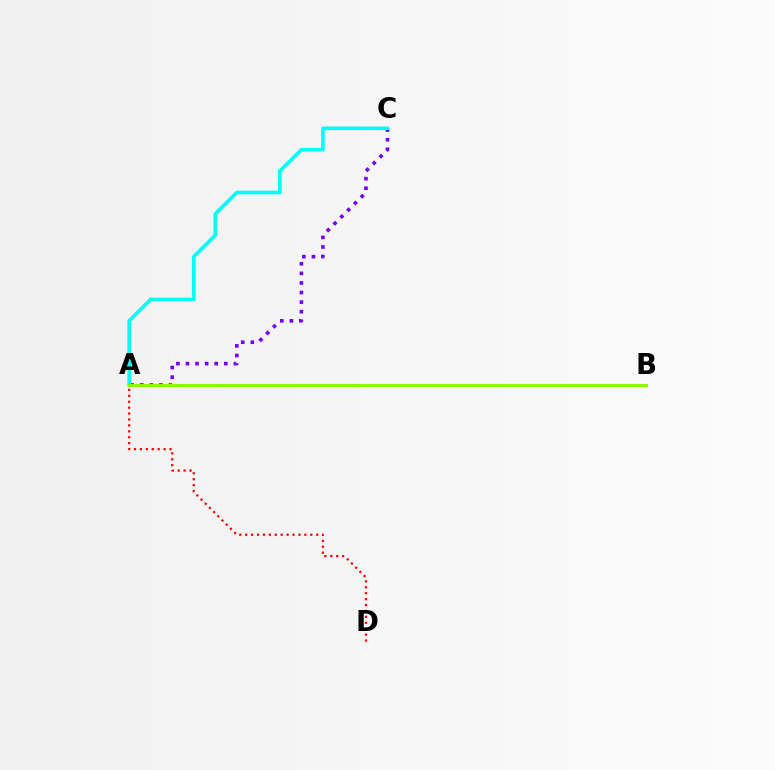{('A', 'C'): [{'color': '#7200ff', 'line_style': 'dotted', 'thickness': 2.6}, {'color': '#00fff6', 'line_style': 'solid', 'thickness': 2.61}], ('A', 'B'): [{'color': '#84ff00', 'line_style': 'solid', 'thickness': 2.1}], ('A', 'D'): [{'color': '#ff0000', 'line_style': 'dotted', 'thickness': 1.61}]}